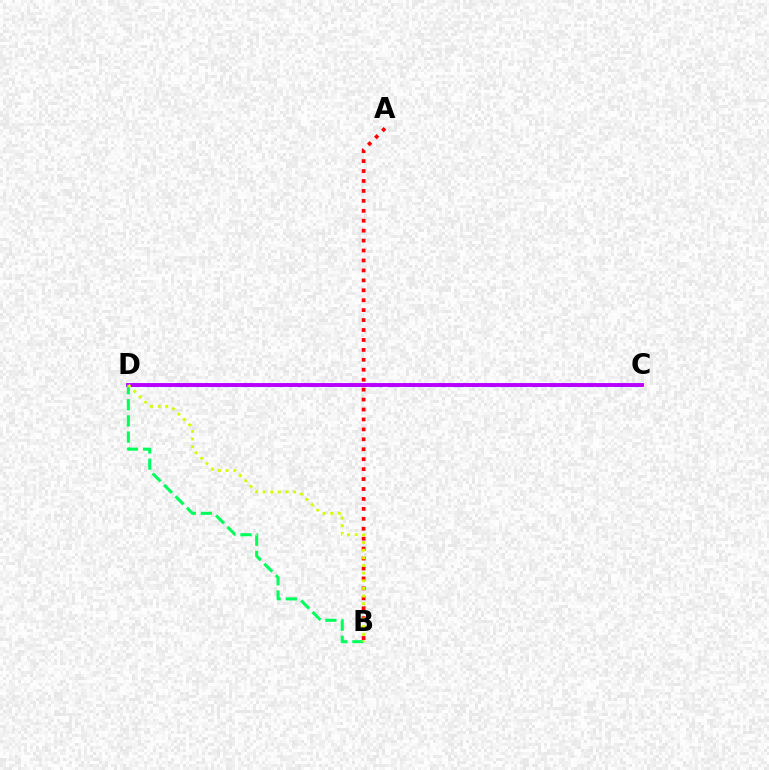{('C', 'D'): [{'color': '#0074ff', 'line_style': 'dashed', 'thickness': 2.2}, {'color': '#b900ff', 'line_style': 'solid', 'thickness': 2.79}], ('A', 'B'): [{'color': '#ff0000', 'line_style': 'dotted', 'thickness': 2.7}], ('B', 'D'): [{'color': '#00ff5c', 'line_style': 'dashed', 'thickness': 2.19}, {'color': '#d1ff00', 'line_style': 'dotted', 'thickness': 2.08}]}